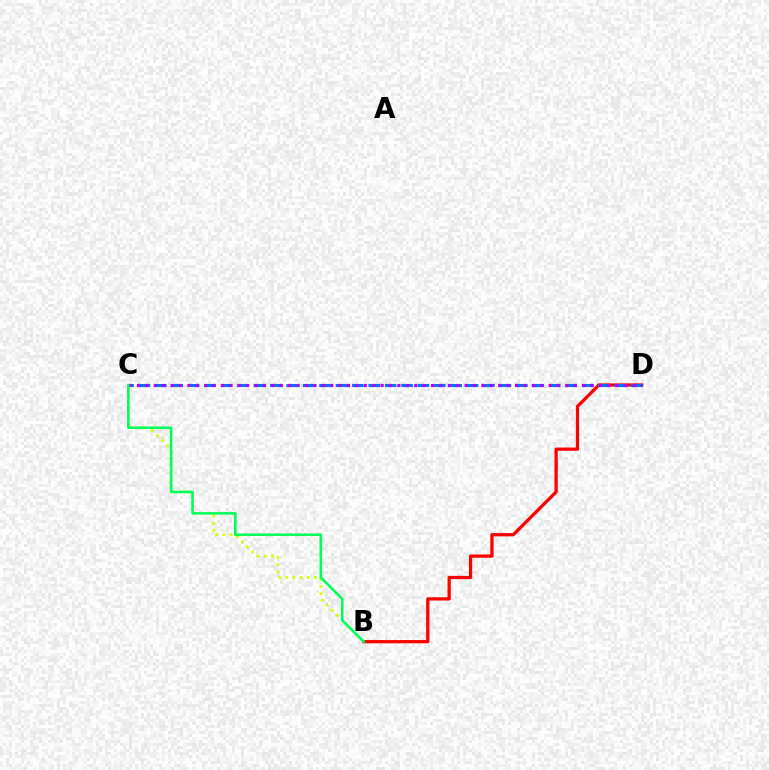{('B', 'D'): [{'color': '#ff0000', 'line_style': 'solid', 'thickness': 2.34}], ('B', 'C'): [{'color': '#d1ff00', 'line_style': 'dotted', 'thickness': 1.95}, {'color': '#00ff5c', 'line_style': 'solid', 'thickness': 1.85}], ('C', 'D'): [{'color': '#0074ff', 'line_style': 'dashed', 'thickness': 2.23}, {'color': '#b900ff', 'line_style': 'dotted', 'thickness': 2.28}]}